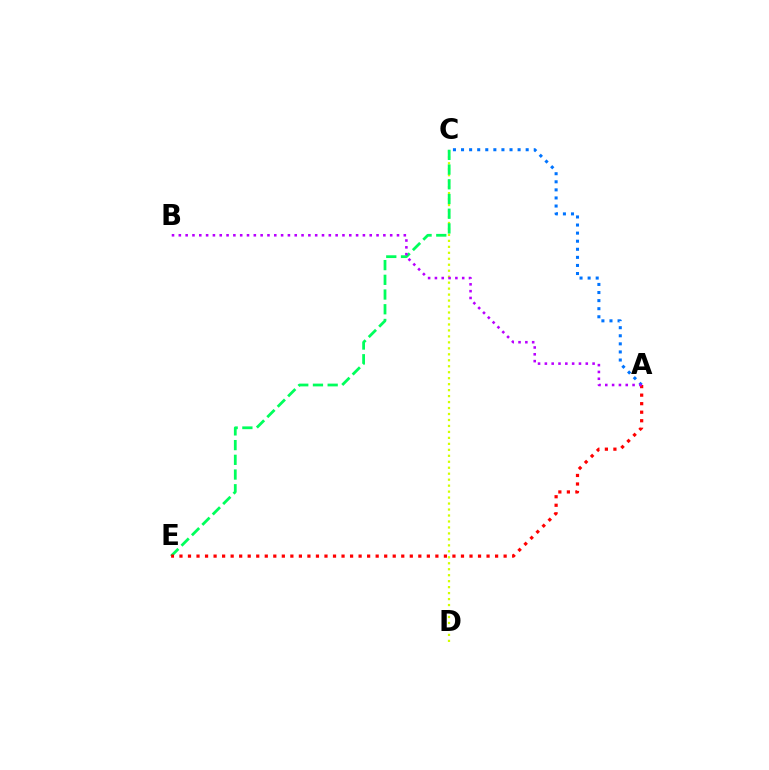{('A', 'C'): [{'color': '#0074ff', 'line_style': 'dotted', 'thickness': 2.2}], ('C', 'D'): [{'color': '#d1ff00', 'line_style': 'dotted', 'thickness': 1.62}], ('C', 'E'): [{'color': '#00ff5c', 'line_style': 'dashed', 'thickness': 2.0}], ('A', 'E'): [{'color': '#ff0000', 'line_style': 'dotted', 'thickness': 2.32}], ('A', 'B'): [{'color': '#b900ff', 'line_style': 'dotted', 'thickness': 1.85}]}